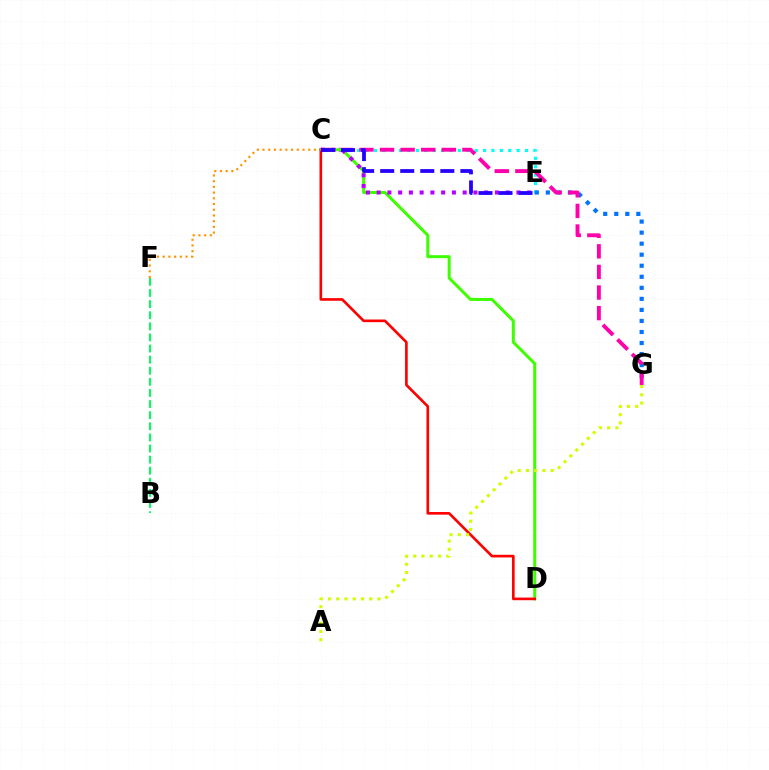{('B', 'F'): [{'color': '#00ff5c', 'line_style': 'dashed', 'thickness': 1.51}], ('C', 'E'): [{'color': '#00fff6', 'line_style': 'dotted', 'thickness': 2.28}, {'color': '#b900ff', 'line_style': 'dotted', 'thickness': 2.92}, {'color': '#2500ff', 'line_style': 'dashed', 'thickness': 2.72}], ('E', 'G'): [{'color': '#0074ff', 'line_style': 'dotted', 'thickness': 3.0}], ('C', 'G'): [{'color': '#ff00ac', 'line_style': 'dashed', 'thickness': 2.8}], ('C', 'D'): [{'color': '#3dff00', 'line_style': 'solid', 'thickness': 2.16}, {'color': '#ff0000', 'line_style': 'solid', 'thickness': 1.9}], ('A', 'G'): [{'color': '#d1ff00', 'line_style': 'dotted', 'thickness': 2.24}], ('C', 'F'): [{'color': '#ff9400', 'line_style': 'dotted', 'thickness': 1.55}]}